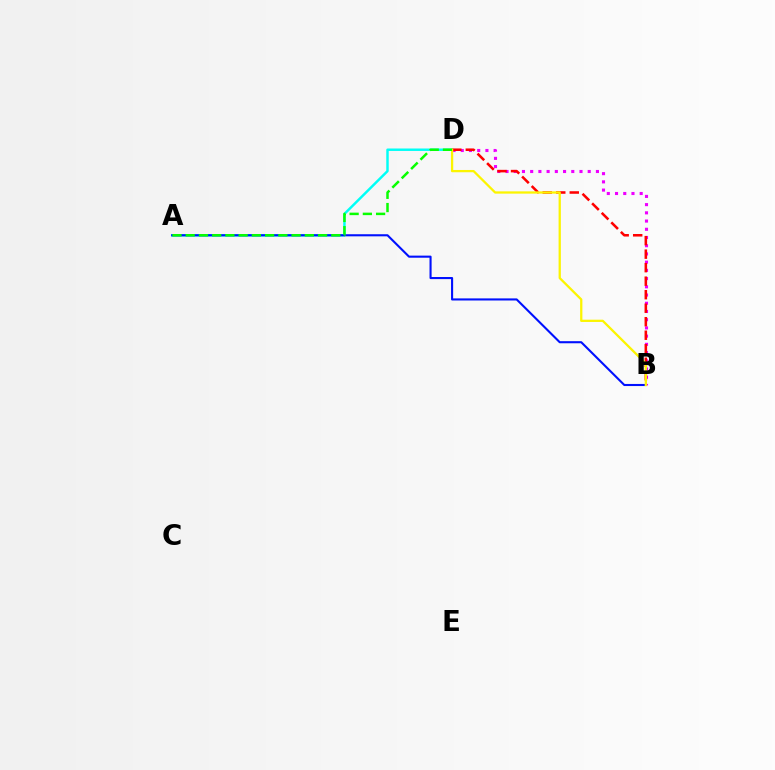{('A', 'D'): [{'color': '#00fff6', 'line_style': 'solid', 'thickness': 1.77}, {'color': '#08ff00', 'line_style': 'dashed', 'thickness': 1.8}], ('B', 'D'): [{'color': '#ee00ff', 'line_style': 'dotted', 'thickness': 2.23}, {'color': '#ff0000', 'line_style': 'dashed', 'thickness': 1.84}, {'color': '#fcf500', 'line_style': 'solid', 'thickness': 1.64}], ('A', 'B'): [{'color': '#0010ff', 'line_style': 'solid', 'thickness': 1.51}]}